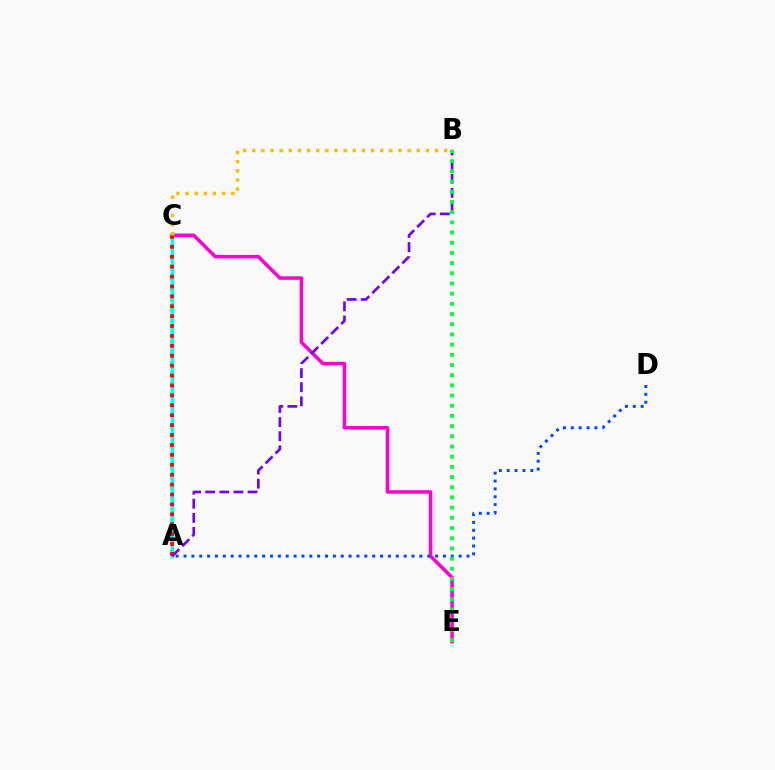{('A', 'C'): [{'color': '#84ff00', 'line_style': 'dotted', 'thickness': 2.85}, {'color': '#00fff6', 'line_style': 'solid', 'thickness': 2.49}, {'color': '#ff0000', 'line_style': 'dotted', 'thickness': 2.69}], ('C', 'E'): [{'color': '#ff00cf', 'line_style': 'solid', 'thickness': 2.52}], ('A', 'B'): [{'color': '#7200ff', 'line_style': 'dashed', 'thickness': 1.92}], ('A', 'D'): [{'color': '#004bff', 'line_style': 'dotted', 'thickness': 2.14}], ('B', 'E'): [{'color': '#00ff39', 'line_style': 'dotted', 'thickness': 2.77}], ('B', 'C'): [{'color': '#ffbd00', 'line_style': 'dotted', 'thickness': 2.48}]}